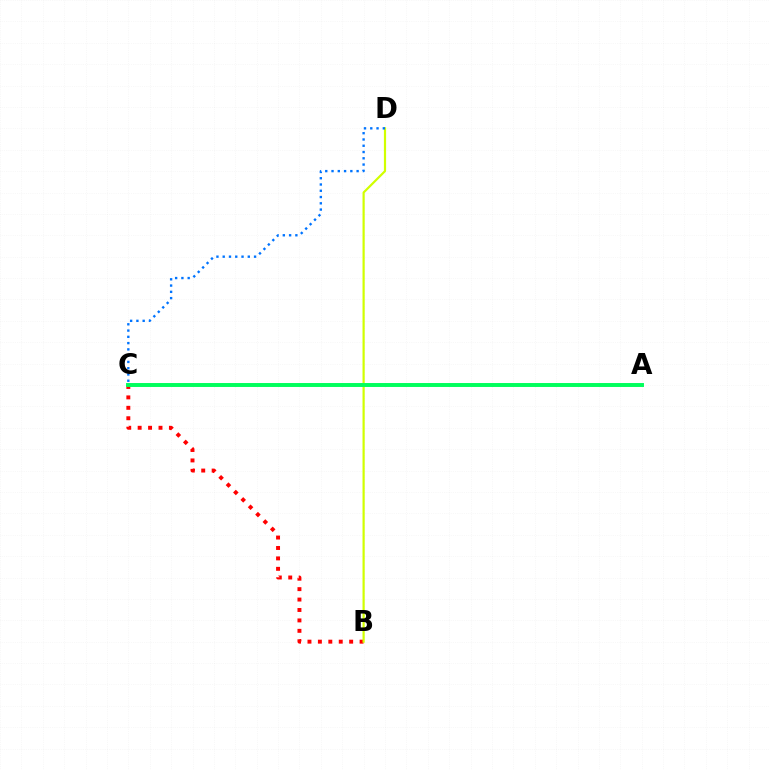{('B', 'C'): [{'color': '#ff0000', 'line_style': 'dotted', 'thickness': 2.83}], ('A', 'C'): [{'color': '#b900ff', 'line_style': 'dotted', 'thickness': 1.7}, {'color': '#00ff5c', 'line_style': 'solid', 'thickness': 2.83}], ('B', 'D'): [{'color': '#d1ff00', 'line_style': 'solid', 'thickness': 1.58}], ('C', 'D'): [{'color': '#0074ff', 'line_style': 'dotted', 'thickness': 1.7}]}